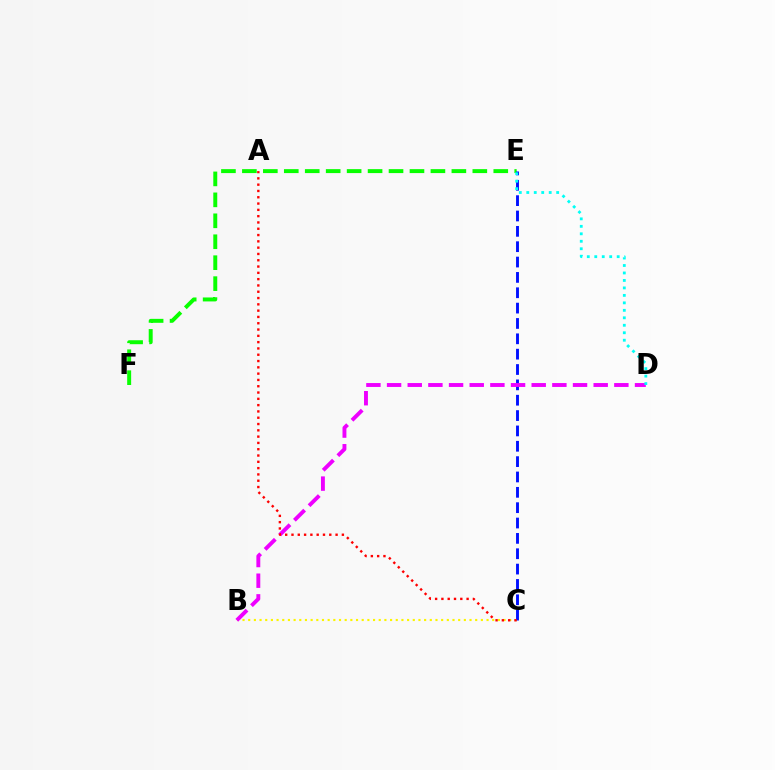{('B', 'C'): [{'color': '#fcf500', 'line_style': 'dotted', 'thickness': 1.54}], ('E', 'F'): [{'color': '#08ff00', 'line_style': 'dashed', 'thickness': 2.85}], ('C', 'E'): [{'color': '#0010ff', 'line_style': 'dashed', 'thickness': 2.09}], ('B', 'D'): [{'color': '#ee00ff', 'line_style': 'dashed', 'thickness': 2.81}], ('A', 'C'): [{'color': '#ff0000', 'line_style': 'dotted', 'thickness': 1.71}], ('D', 'E'): [{'color': '#00fff6', 'line_style': 'dotted', 'thickness': 2.03}]}